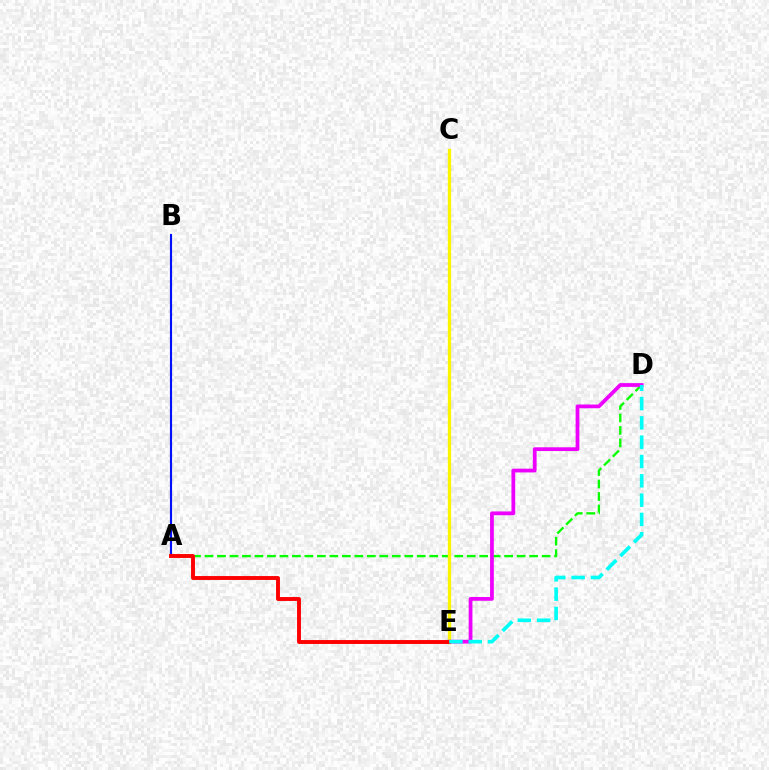{('A', 'D'): [{'color': '#08ff00', 'line_style': 'dashed', 'thickness': 1.7}], ('A', 'B'): [{'color': '#0010ff', 'line_style': 'solid', 'thickness': 1.55}], ('C', 'E'): [{'color': '#fcf500', 'line_style': 'solid', 'thickness': 2.39}], ('D', 'E'): [{'color': '#ee00ff', 'line_style': 'solid', 'thickness': 2.71}, {'color': '#00fff6', 'line_style': 'dashed', 'thickness': 2.62}], ('A', 'E'): [{'color': '#ff0000', 'line_style': 'solid', 'thickness': 2.81}]}